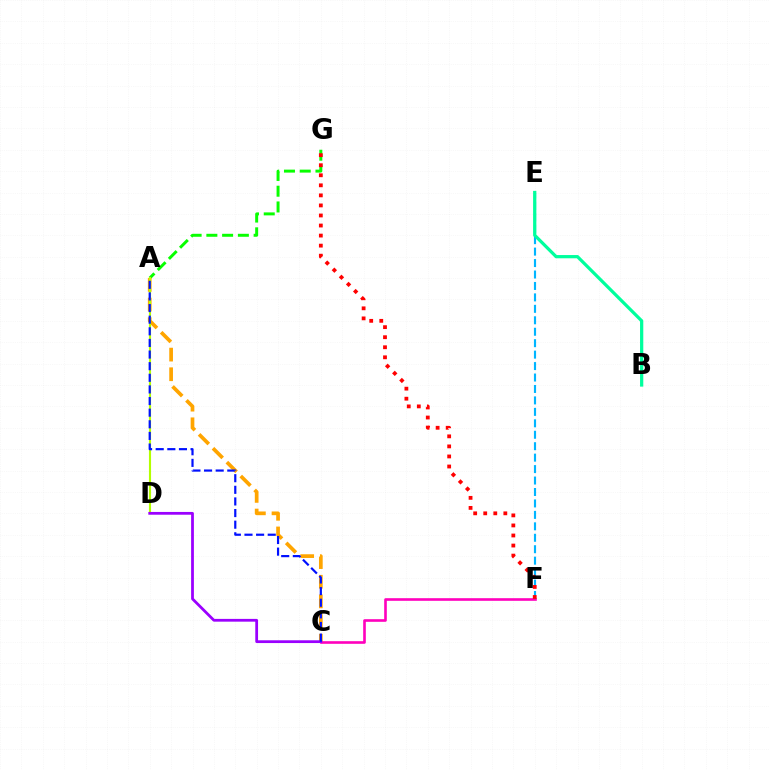{('A', 'G'): [{'color': '#08ff00', 'line_style': 'dashed', 'thickness': 2.14}], ('A', 'C'): [{'color': '#ffa500', 'line_style': 'dashed', 'thickness': 2.67}, {'color': '#0010ff', 'line_style': 'dashed', 'thickness': 1.58}], ('A', 'D'): [{'color': '#b3ff00', 'line_style': 'solid', 'thickness': 1.53}], ('C', 'F'): [{'color': '#ff00bd', 'line_style': 'solid', 'thickness': 1.89}], ('C', 'D'): [{'color': '#9b00ff', 'line_style': 'solid', 'thickness': 2.0}], ('E', 'F'): [{'color': '#00b5ff', 'line_style': 'dashed', 'thickness': 1.55}], ('F', 'G'): [{'color': '#ff0000', 'line_style': 'dotted', 'thickness': 2.73}], ('B', 'E'): [{'color': '#00ff9d', 'line_style': 'solid', 'thickness': 2.33}]}